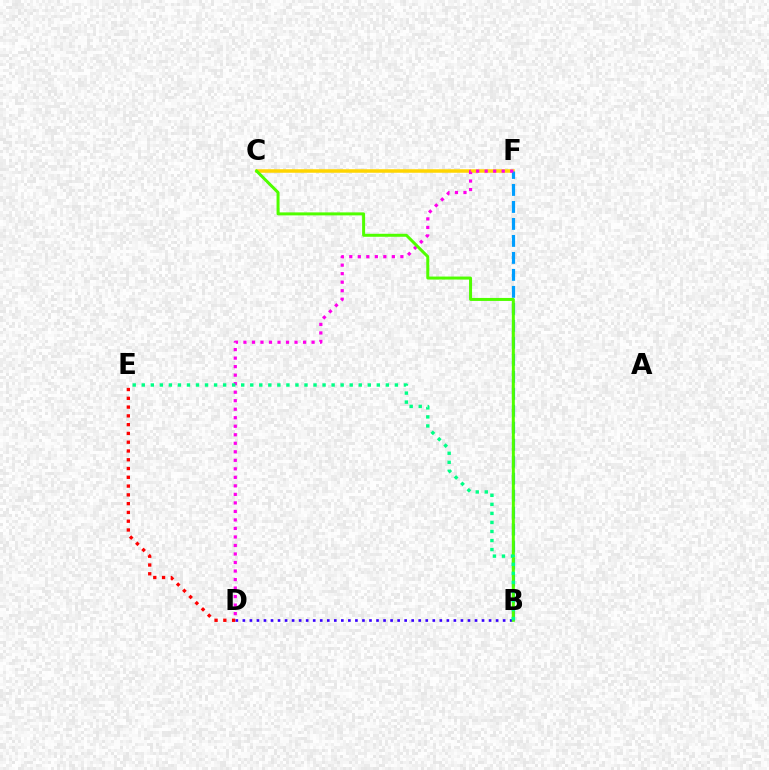{('B', 'D'): [{'color': '#3700ff', 'line_style': 'dotted', 'thickness': 1.91}], ('C', 'F'): [{'color': '#ffd500', 'line_style': 'solid', 'thickness': 2.53}], ('B', 'F'): [{'color': '#009eff', 'line_style': 'dashed', 'thickness': 2.31}], ('D', 'F'): [{'color': '#ff00ed', 'line_style': 'dotted', 'thickness': 2.31}], ('B', 'C'): [{'color': '#4fff00', 'line_style': 'solid', 'thickness': 2.16}], ('B', 'E'): [{'color': '#00ff86', 'line_style': 'dotted', 'thickness': 2.46}], ('D', 'E'): [{'color': '#ff0000', 'line_style': 'dotted', 'thickness': 2.38}]}